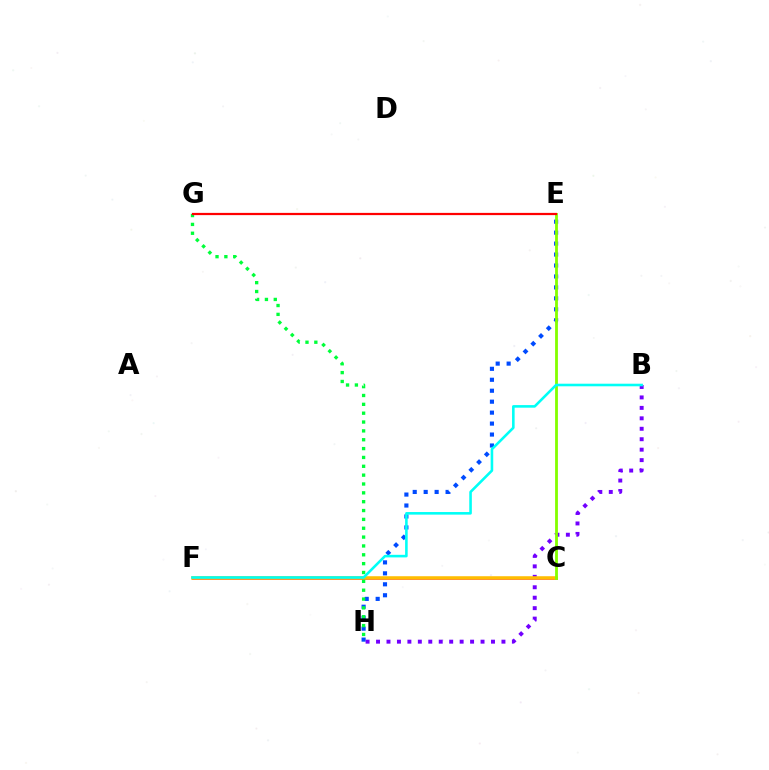{('C', 'F'): [{'color': '#ff00cf', 'line_style': 'solid', 'thickness': 2.1}, {'color': '#ffbd00', 'line_style': 'solid', 'thickness': 2.55}], ('E', 'H'): [{'color': '#004bff', 'line_style': 'dotted', 'thickness': 2.98}], ('B', 'H'): [{'color': '#7200ff', 'line_style': 'dotted', 'thickness': 2.84}], ('G', 'H'): [{'color': '#00ff39', 'line_style': 'dotted', 'thickness': 2.4}], ('C', 'E'): [{'color': '#84ff00', 'line_style': 'solid', 'thickness': 2.03}], ('E', 'G'): [{'color': '#ff0000', 'line_style': 'solid', 'thickness': 1.61}], ('B', 'F'): [{'color': '#00fff6', 'line_style': 'solid', 'thickness': 1.86}]}